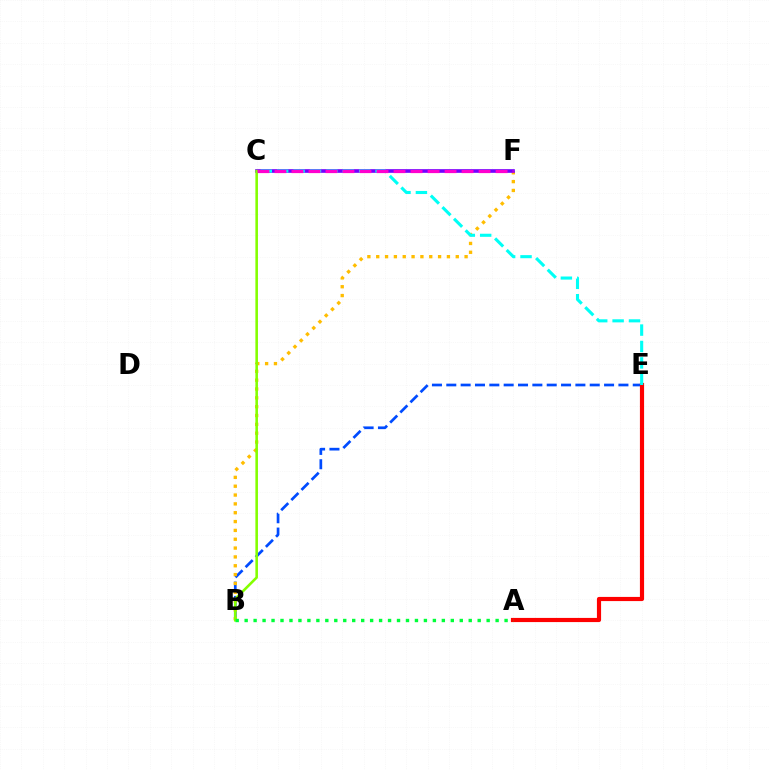{('B', 'E'): [{'color': '#004bff', 'line_style': 'dashed', 'thickness': 1.95}], ('B', 'F'): [{'color': '#ffbd00', 'line_style': 'dotted', 'thickness': 2.4}], ('A', 'E'): [{'color': '#ff0000', 'line_style': 'solid', 'thickness': 3.0}], ('C', 'F'): [{'color': '#7200ff', 'line_style': 'solid', 'thickness': 2.63}, {'color': '#ff00cf', 'line_style': 'dashed', 'thickness': 2.31}], ('B', 'C'): [{'color': '#84ff00', 'line_style': 'solid', 'thickness': 1.86}], ('C', 'E'): [{'color': '#00fff6', 'line_style': 'dashed', 'thickness': 2.23}], ('A', 'B'): [{'color': '#00ff39', 'line_style': 'dotted', 'thickness': 2.44}]}